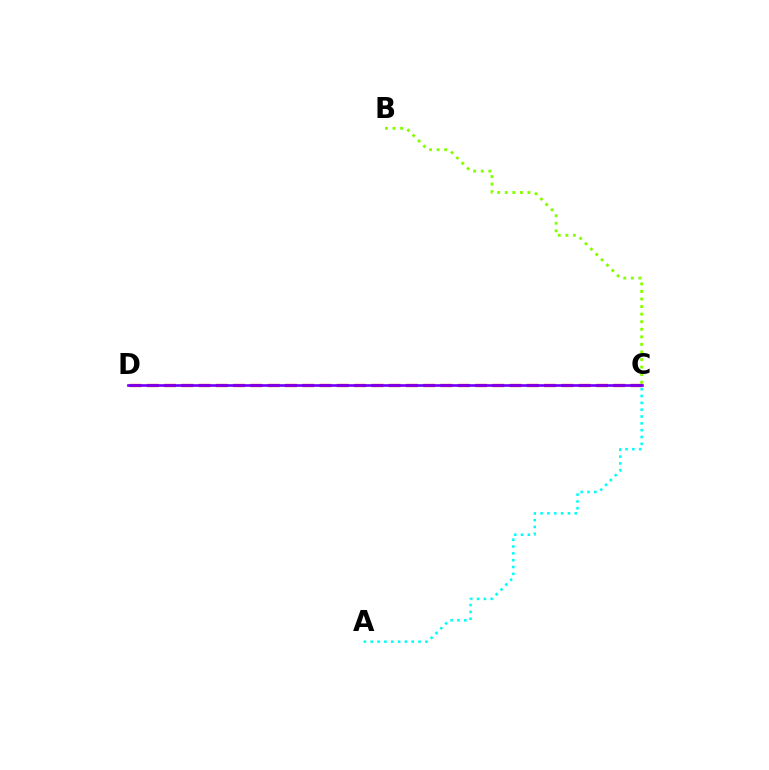{('B', 'C'): [{'color': '#84ff00', 'line_style': 'dotted', 'thickness': 2.06}], ('A', 'C'): [{'color': '#00fff6', 'line_style': 'dotted', 'thickness': 1.86}], ('C', 'D'): [{'color': '#ff0000', 'line_style': 'dashed', 'thickness': 2.35}, {'color': '#7200ff', 'line_style': 'solid', 'thickness': 1.92}]}